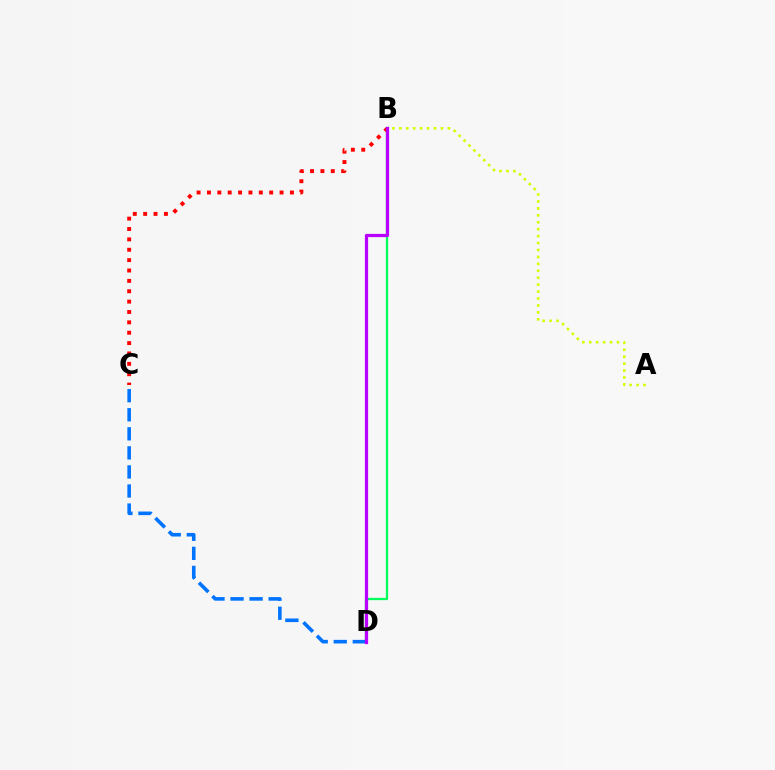{('B', 'D'): [{'color': '#00ff5c', 'line_style': 'solid', 'thickness': 1.64}, {'color': '#b900ff', 'line_style': 'solid', 'thickness': 2.34}], ('A', 'B'): [{'color': '#d1ff00', 'line_style': 'dotted', 'thickness': 1.88}], ('B', 'C'): [{'color': '#ff0000', 'line_style': 'dotted', 'thickness': 2.82}], ('C', 'D'): [{'color': '#0074ff', 'line_style': 'dashed', 'thickness': 2.59}]}